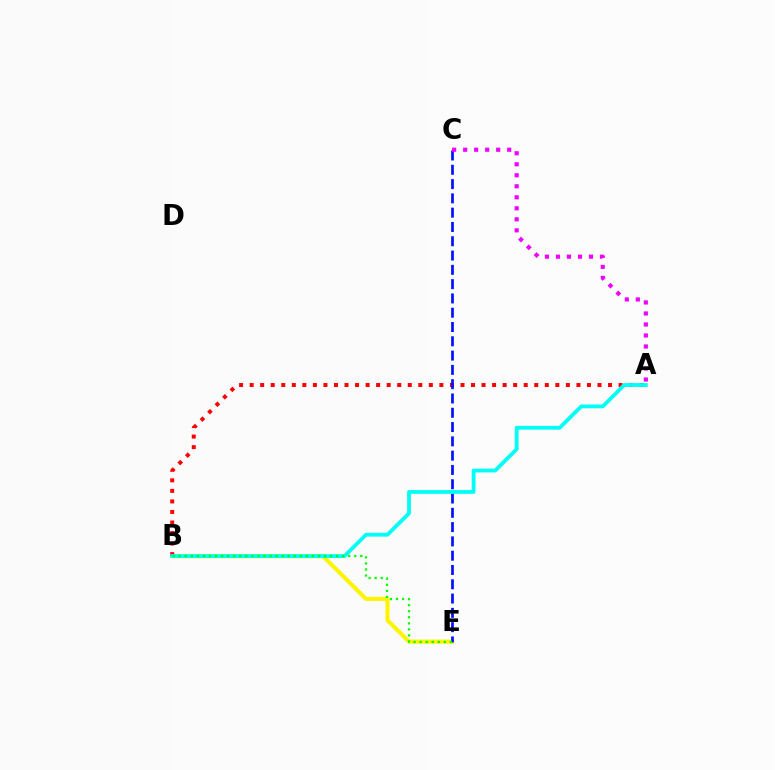{('B', 'E'): [{'color': '#fcf500', 'line_style': 'solid', 'thickness': 2.94}, {'color': '#08ff00', 'line_style': 'dotted', 'thickness': 1.64}], ('A', 'B'): [{'color': '#ff0000', 'line_style': 'dotted', 'thickness': 2.86}, {'color': '#00fff6', 'line_style': 'solid', 'thickness': 2.74}], ('C', 'E'): [{'color': '#0010ff', 'line_style': 'dashed', 'thickness': 1.94}], ('A', 'C'): [{'color': '#ee00ff', 'line_style': 'dotted', 'thickness': 2.99}]}